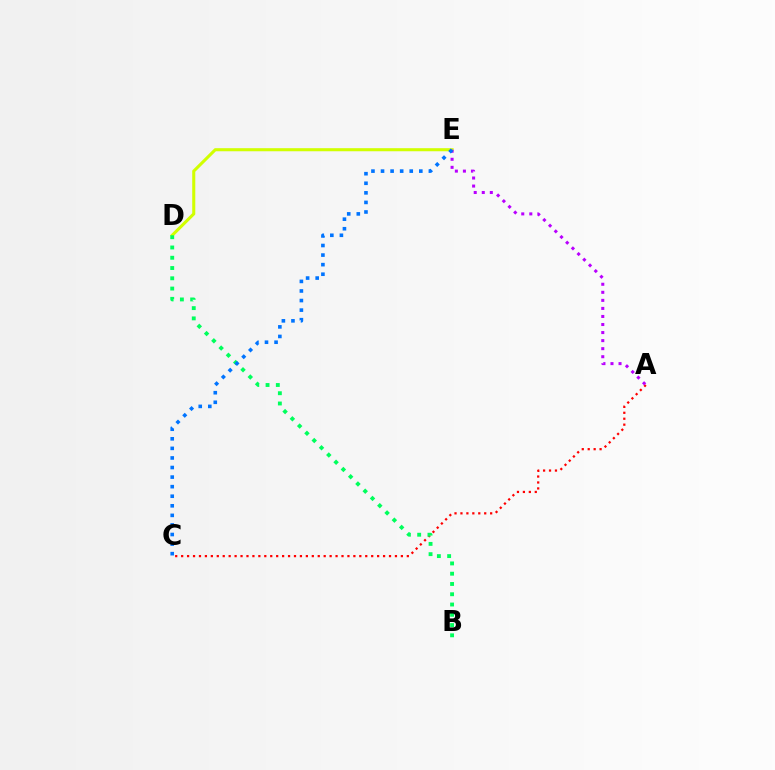{('D', 'E'): [{'color': '#d1ff00', 'line_style': 'solid', 'thickness': 2.21}], ('A', 'C'): [{'color': '#ff0000', 'line_style': 'dotted', 'thickness': 1.61}], ('B', 'D'): [{'color': '#00ff5c', 'line_style': 'dotted', 'thickness': 2.79}], ('A', 'E'): [{'color': '#b900ff', 'line_style': 'dotted', 'thickness': 2.19}], ('C', 'E'): [{'color': '#0074ff', 'line_style': 'dotted', 'thickness': 2.6}]}